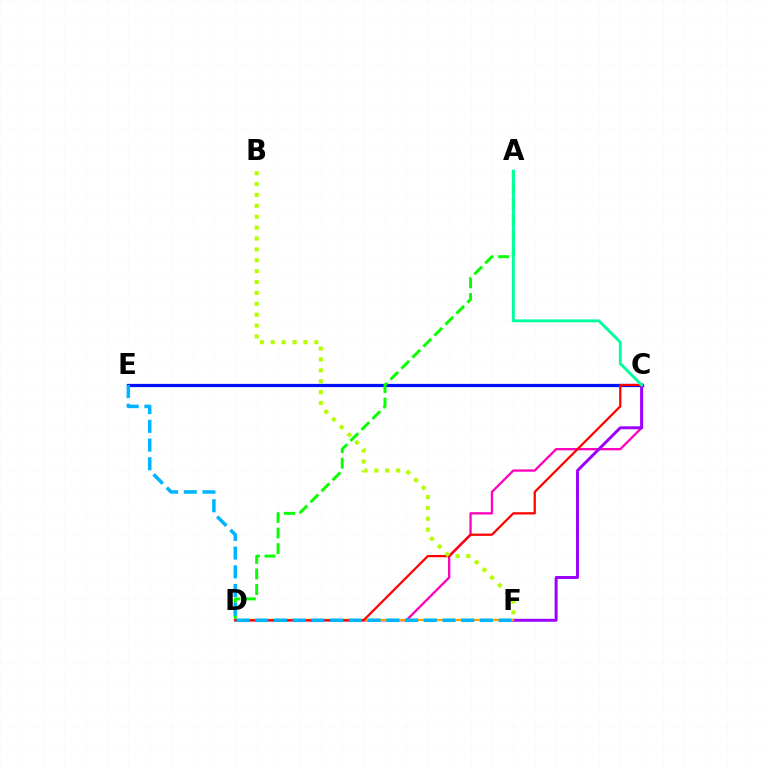{('C', 'D'): [{'color': '#ff00bd', 'line_style': 'solid', 'thickness': 1.66}, {'color': '#ff0000', 'line_style': 'solid', 'thickness': 1.62}], ('C', 'E'): [{'color': '#0010ff', 'line_style': 'solid', 'thickness': 2.33}], ('A', 'D'): [{'color': '#08ff00', 'line_style': 'dashed', 'thickness': 2.11}], ('C', 'F'): [{'color': '#9b00ff', 'line_style': 'solid', 'thickness': 2.13}], ('D', 'F'): [{'color': '#ffa500', 'line_style': 'solid', 'thickness': 1.67}], ('A', 'C'): [{'color': '#00ff9d', 'line_style': 'solid', 'thickness': 2.09}], ('B', 'F'): [{'color': '#b3ff00', 'line_style': 'dotted', 'thickness': 2.96}], ('E', 'F'): [{'color': '#00b5ff', 'line_style': 'dashed', 'thickness': 2.54}]}